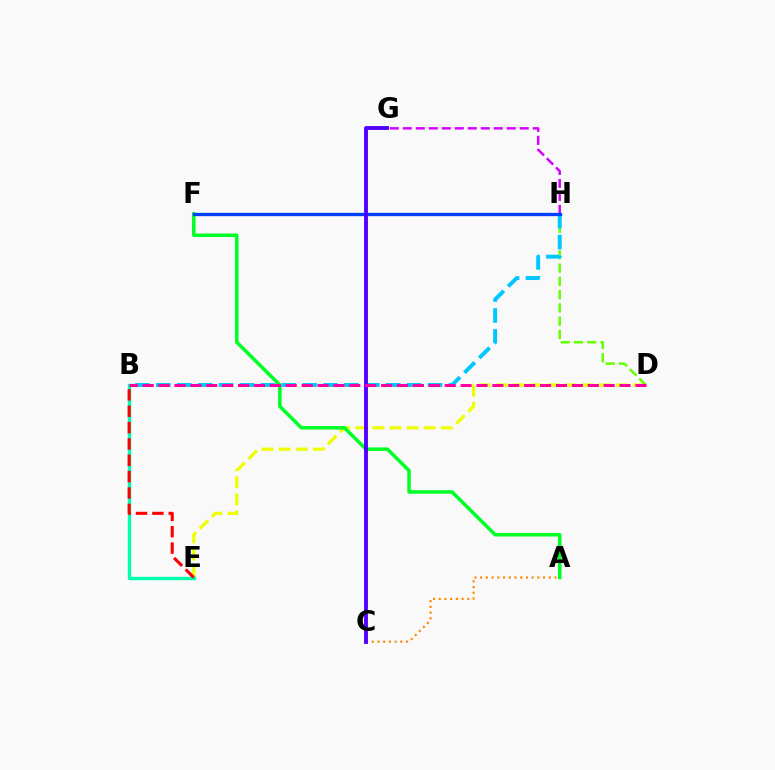{('D', 'E'): [{'color': '#eeff00', 'line_style': 'dashed', 'thickness': 2.32}], ('A', 'C'): [{'color': '#ff8800', 'line_style': 'dotted', 'thickness': 1.55}], ('D', 'H'): [{'color': '#66ff00', 'line_style': 'dashed', 'thickness': 1.8}], ('B', 'E'): [{'color': '#00ffaf', 'line_style': 'solid', 'thickness': 2.45}, {'color': '#ff0000', 'line_style': 'dashed', 'thickness': 2.22}], ('G', 'H'): [{'color': '#d600ff', 'line_style': 'dashed', 'thickness': 1.76}], ('A', 'F'): [{'color': '#00ff27', 'line_style': 'solid', 'thickness': 2.54}], ('B', 'H'): [{'color': '#00c7ff', 'line_style': 'dashed', 'thickness': 2.84}], ('F', 'H'): [{'color': '#003fff', 'line_style': 'solid', 'thickness': 2.38}], ('C', 'G'): [{'color': '#4f00ff', 'line_style': 'solid', 'thickness': 2.78}], ('B', 'D'): [{'color': '#ff00a0', 'line_style': 'dashed', 'thickness': 2.16}]}